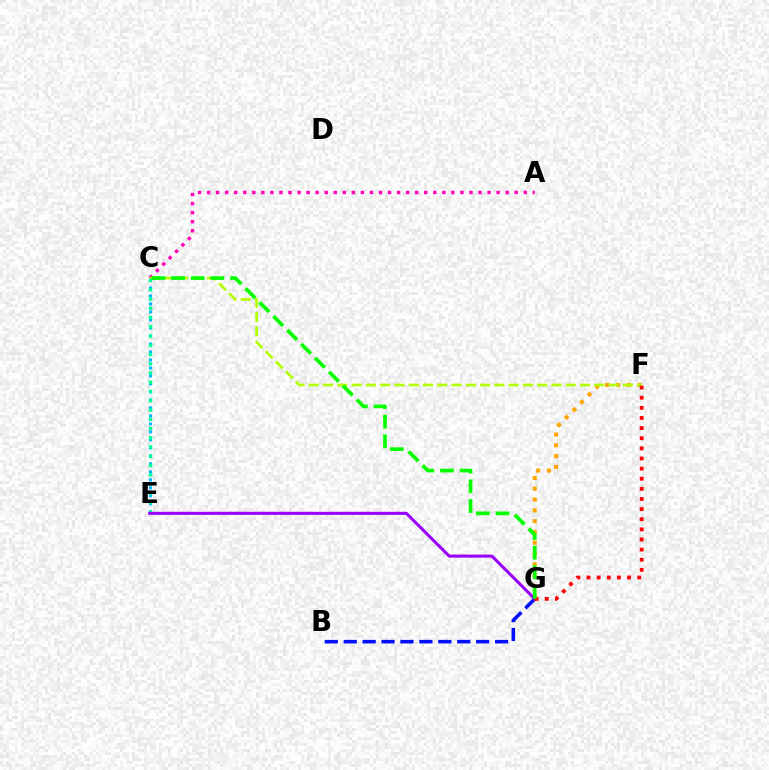{('A', 'C'): [{'color': '#ff00bd', 'line_style': 'dotted', 'thickness': 2.46}], ('C', 'E'): [{'color': '#00b5ff', 'line_style': 'dotted', 'thickness': 2.17}, {'color': '#00ff9d', 'line_style': 'dotted', 'thickness': 2.51}], ('F', 'G'): [{'color': '#ffa500', 'line_style': 'dotted', 'thickness': 2.93}, {'color': '#ff0000', 'line_style': 'dotted', 'thickness': 2.75}], ('C', 'F'): [{'color': '#b3ff00', 'line_style': 'dashed', 'thickness': 1.94}], ('B', 'G'): [{'color': '#0010ff', 'line_style': 'dashed', 'thickness': 2.57}], ('E', 'G'): [{'color': '#9b00ff', 'line_style': 'solid', 'thickness': 2.19}], ('C', 'G'): [{'color': '#08ff00', 'line_style': 'dashed', 'thickness': 2.67}]}